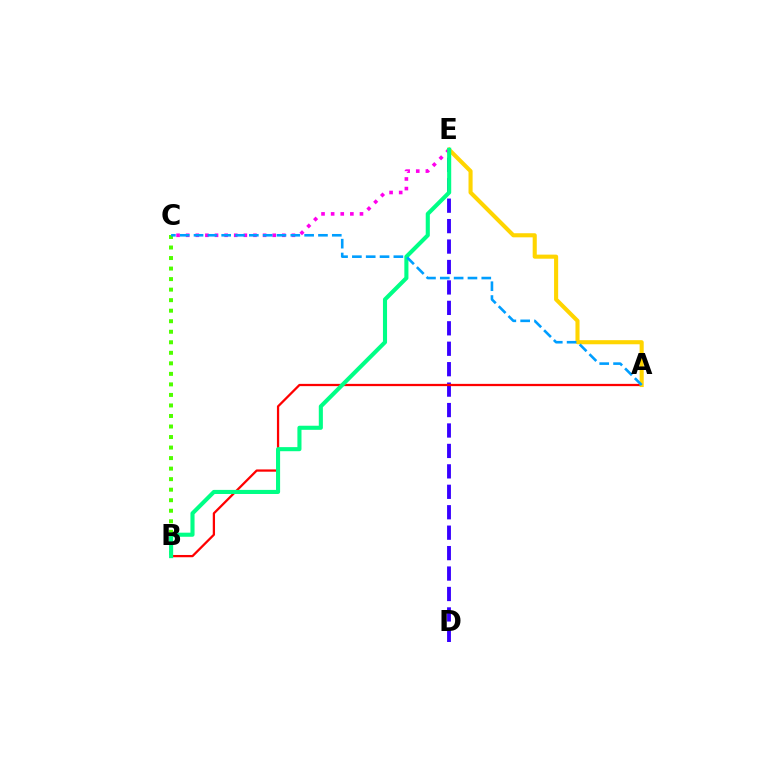{('D', 'E'): [{'color': '#3700ff', 'line_style': 'dashed', 'thickness': 2.78}], ('A', 'B'): [{'color': '#ff0000', 'line_style': 'solid', 'thickness': 1.63}], ('B', 'C'): [{'color': '#4fff00', 'line_style': 'dotted', 'thickness': 2.86}], ('A', 'E'): [{'color': '#ffd500', 'line_style': 'solid', 'thickness': 2.94}], ('C', 'E'): [{'color': '#ff00ed', 'line_style': 'dotted', 'thickness': 2.61}], ('B', 'E'): [{'color': '#00ff86', 'line_style': 'solid', 'thickness': 2.95}], ('A', 'C'): [{'color': '#009eff', 'line_style': 'dashed', 'thickness': 1.88}]}